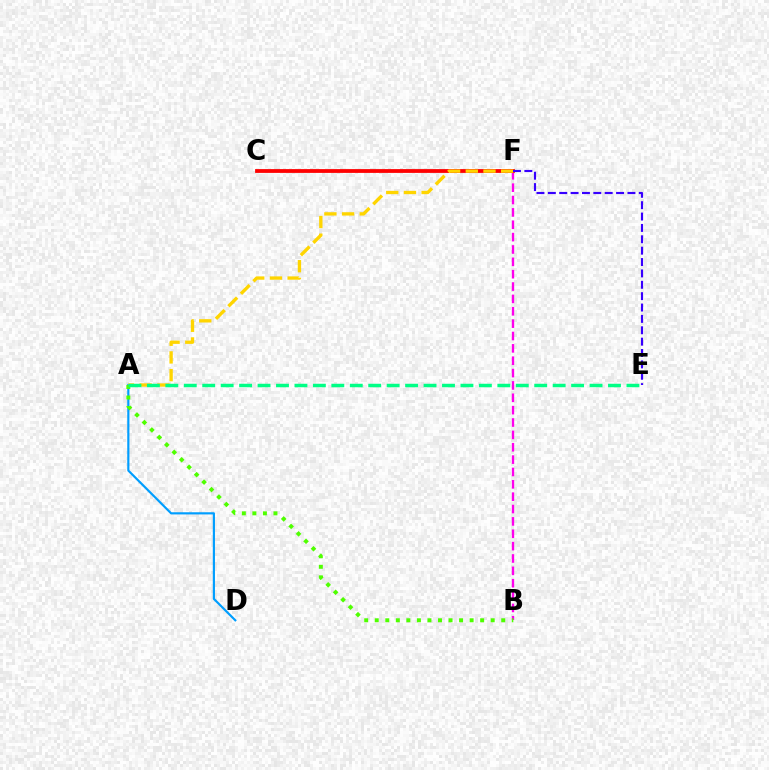{('A', 'D'): [{'color': '#009eff', 'line_style': 'solid', 'thickness': 1.56}], ('B', 'F'): [{'color': '#ff00ed', 'line_style': 'dashed', 'thickness': 1.68}], ('C', 'F'): [{'color': '#ff0000', 'line_style': 'solid', 'thickness': 2.73}], ('A', 'F'): [{'color': '#ffd500', 'line_style': 'dashed', 'thickness': 2.4}], ('E', 'F'): [{'color': '#3700ff', 'line_style': 'dashed', 'thickness': 1.54}], ('A', 'B'): [{'color': '#4fff00', 'line_style': 'dotted', 'thickness': 2.86}], ('A', 'E'): [{'color': '#00ff86', 'line_style': 'dashed', 'thickness': 2.51}]}